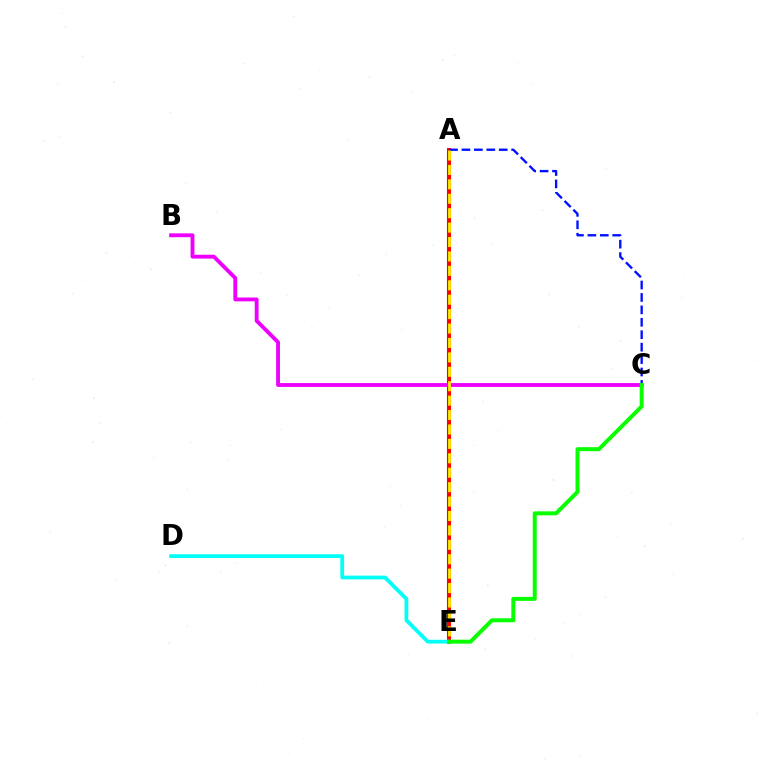{('A', 'E'): [{'color': '#ff0000', 'line_style': 'solid', 'thickness': 2.93}, {'color': '#fcf500', 'line_style': 'dashed', 'thickness': 1.96}], ('D', 'E'): [{'color': '#00fff6', 'line_style': 'solid', 'thickness': 2.7}], ('B', 'C'): [{'color': '#ee00ff', 'line_style': 'solid', 'thickness': 2.77}], ('A', 'C'): [{'color': '#0010ff', 'line_style': 'dashed', 'thickness': 1.69}], ('C', 'E'): [{'color': '#08ff00', 'line_style': 'solid', 'thickness': 2.86}]}